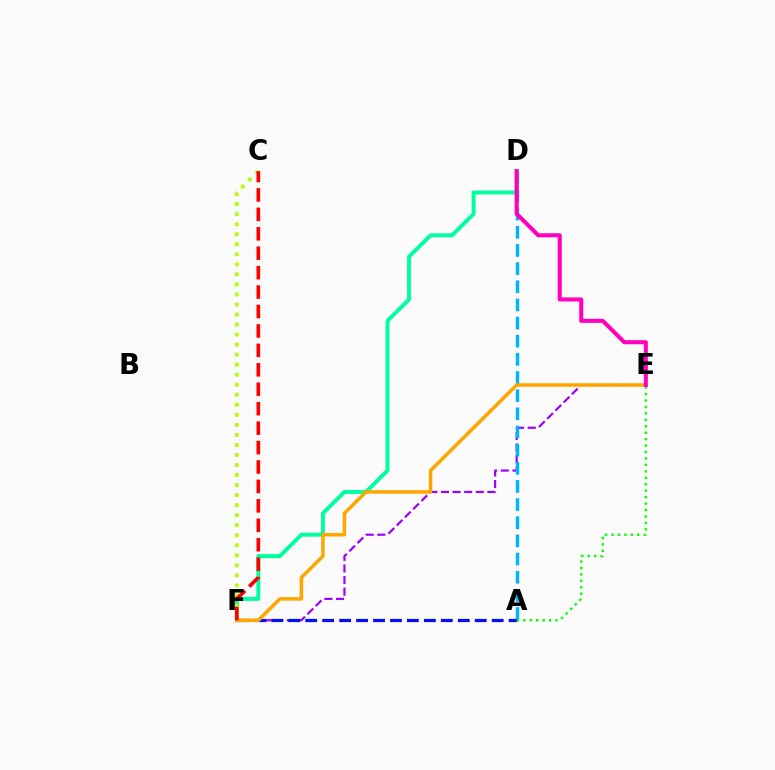{('E', 'F'): [{'color': '#9b00ff', 'line_style': 'dashed', 'thickness': 1.58}, {'color': '#ffa500', 'line_style': 'solid', 'thickness': 2.53}], ('A', 'D'): [{'color': '#00b5ff', 'line_style': 'dashed', 'thickness': 2.47}], ('A', 'F'): [{'color': '#0010ff', 'line_style': 'dashed', 'thickness': 2.3}], ('A', 'E'): [{'color': '#08ff00', 'line_style': 'dotted', 'thickness': 1.75}], ('D', 'F'): [{'color': '#00ff9d', 'line_style': 'solid', 'thickness': 2.85}], ('D', 'E'): [{'color': '#ff00bd', 'line_style': 'solid', 'thickness': 2.92}], ('C', 'F'): [{'color': '#b3ff00', 'line_style': 'dotted', 'thickness': 2.73}, {'color': '#ff0000', 'line_style': 'dashed', 'thickness': 2.64}]}